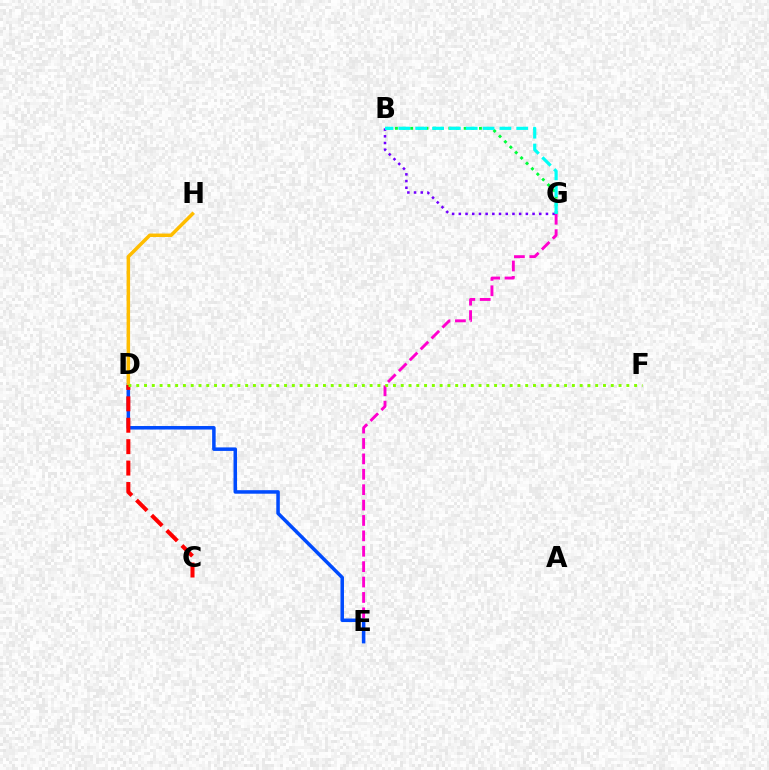{('E', 'G'): [{'color': '#ff00cf', 'line_style': 'dashed', 'thickness': 2.09}], ('B', 'G'): [{'color': '#00ff39', 'line_style': 'dotted', 'thickness': 2.08}, {'color': '#7200ff', 'line_style': 'dotted', 'thickness': 1.82}, {'color': '#00fff6', 'line_style': 'dashed', 'thickness': 2.29}], ('D', 'E'): [{'color': '#004bff', 'line_style': 'solid', 'thickness': 2.53}], ('D', 'H'): [{'color': '#ffbd00', 'line_style': 'solid', 'thickness': 2.51}], ('C', 'D'): [{'color': '#ff0000', 'line_style': 'dashed', 'thickness': 2.91}], ('D', 'F'): [{'color': '#84ff00', 'line_style': 'dotted', 'thickness': 2.11}]}